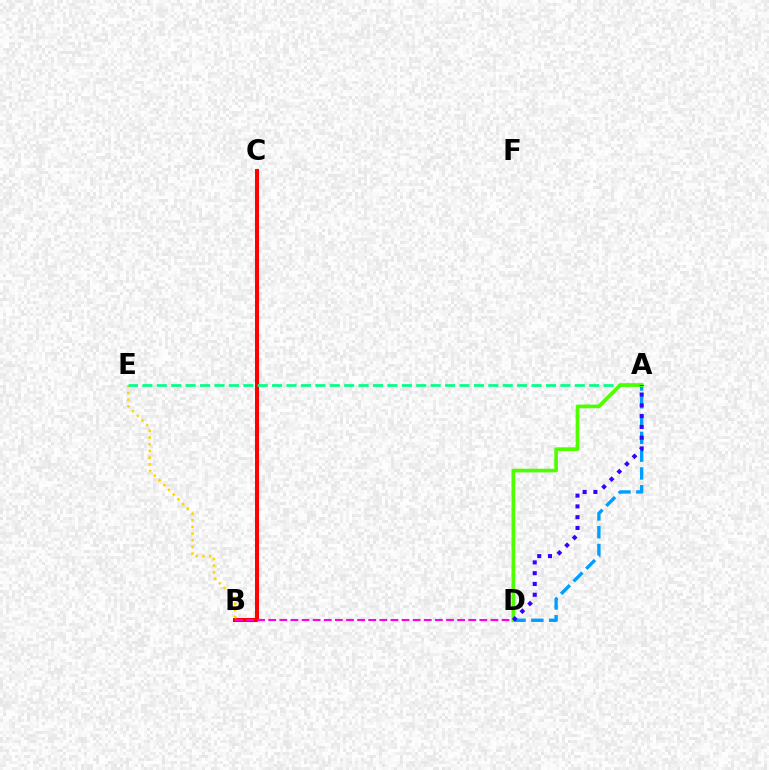{('A', 'D'): [{'color': '#009eff', 'line_style': 'dashed', 'thickness': 2.42}, {'color': '#4fff00', 'line_style': 'solid', 'thickness': 2.64}, {'color': '#3700ff', 'line_style': 'dotted', 'thickness': 2.93}], ('B', 'C'): [{'color': '#ff0000', 'line_style': 'solid', 'thickness': 2.92}], ('B', 'D'): [{'color': '#ff00ed', 'line_style': 'dashed', 'thickness': 1.51}], ('B', 'E'): [{'color': '#ffd500', 'line_style': 'dotted', 'thickness': 1.82}], ('A', 'E'): [{'color': '#00ff86', 'line_style': 'dashed', 'thickness': 1.96}]}